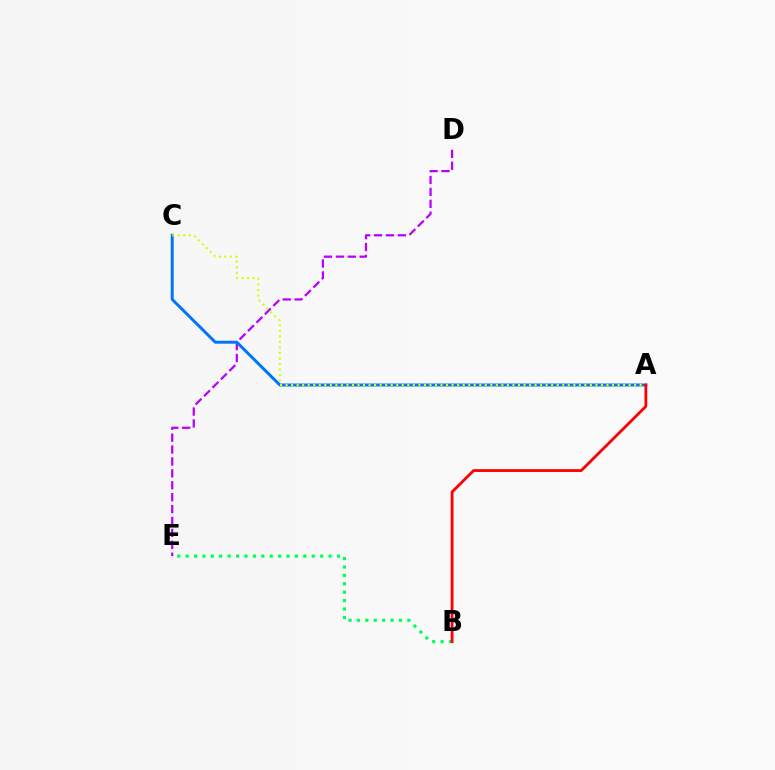{('D', 'E'): [{'color': '#b900ff', 'line_style': 'dashed', 'thickness': 1.62}], ('A', 'C'): [{'color': '#0074ff', 'line_style': 'solid', 'thickness': 2.13}, {'color': '#d1ff00', 'line_style': 'dotted', 'thickness': 1.5}], ('B', 'E'): [{'color': '#00ff5c', 'line_style': 'dotted', 'thickness': 2.28}], ('A', 'B'): [{'color': '#ff0000', 'line_style': 'solid', 'thickness': 2.02}]}